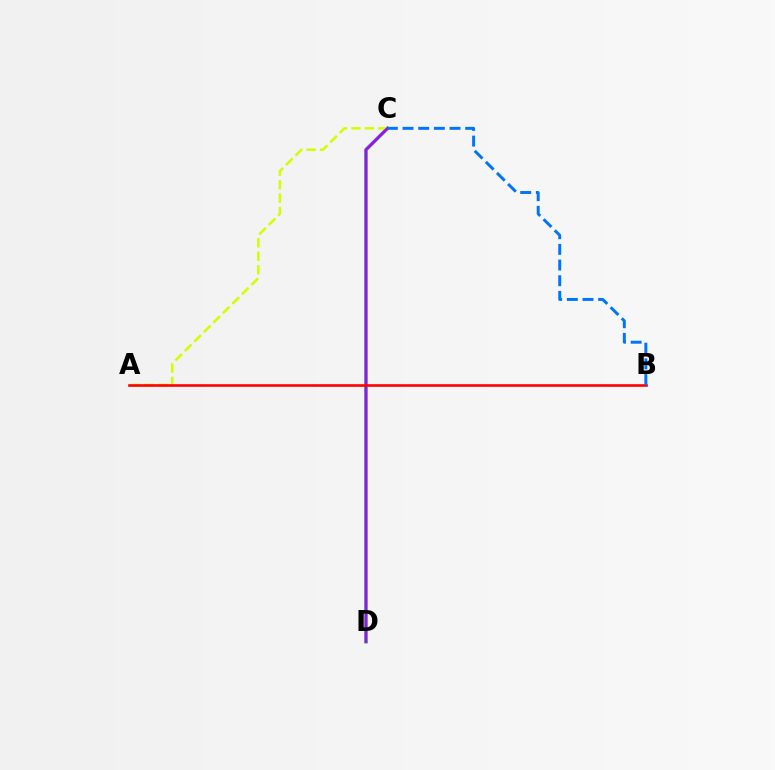{('C', 'D'): [{'color': '#00ff5c', 'line_style': 'solid', 'thickness': 2.64}, {'color': '#b900ff', 'line_style': 'solid', 'thickness': 2.03}], ('A', 'C'): [{'color': '#d1ff00', 'line_style': 'dashed', 'thickness': 1.82}], ('A', 'B'): [{'color': '#ff0000', 'line_style': 'solid', 'thickness': 1.88}], ('B', 'C'): [{'color': '#0074ff', 'line_style': 'dashed', 'thickness': 2.13}]}